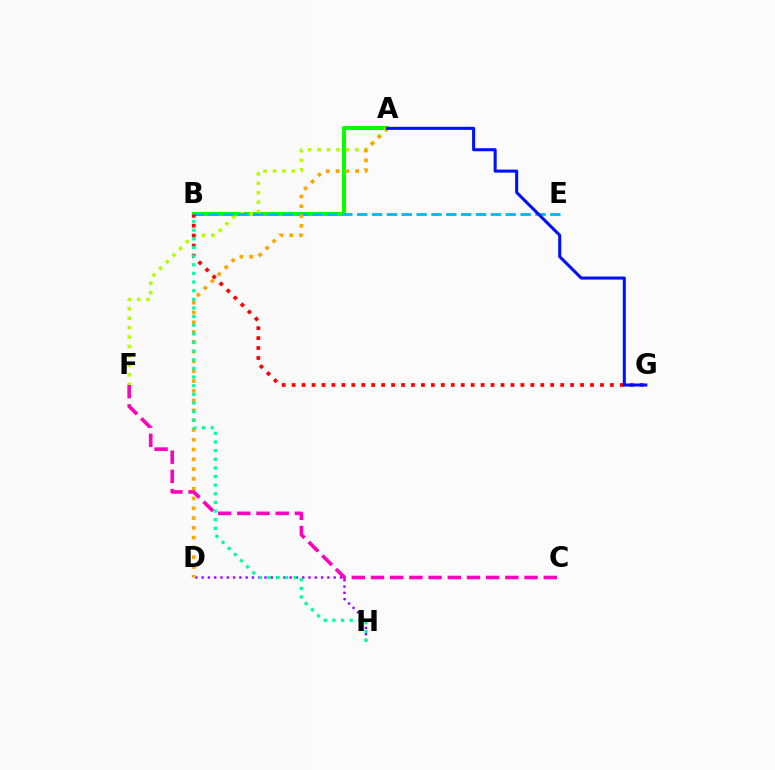{('D', 'H'): [{'color': '#9b00ff', 'line_style': 'dotted', 'thickness': 1.71}], ('A', 'B'): [{'color': '#08ff00', 'line_style': 'solid', 'thickness': 2.9}], ('A', 'F'): [{'color': '#b3ff00', 'line_style': 'dotted', 'thickness': 2.56}], ('B', 'E'): [{'color': '#00b5ff', 'line_style': 'dashed', 'thickness': 2.02}], ('A', 'D'): [{'color': '#ffa500', 'line_style': 'dotted', 'thickness': 2.66}], ('B', 'G'): [{'color': '#ff0000', 'line_style': 'dotted', 'thickness': 2.7}], ('C', 'F'): [{'color': '#ff00bd', 'line_style': 'dashed', 'thickness': 2.61}], ('A', 'G'): [{'color': '#0010ff', 'line_style': 'solid', 'thickness': 2.21}], ('B', 'H'): [{'color': '#00ff9d', 'line_style': 'dotted', 'thickness': 2.35}]}